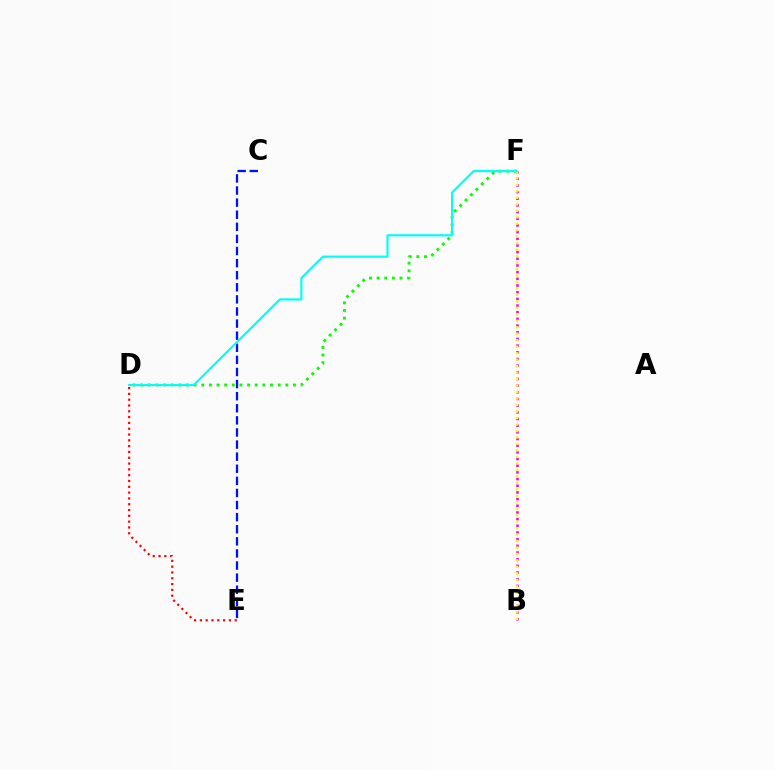{('B', 'F'): [{'color': '#ee00ff', 'line_style': 'dotted', 'thickness': 1.81}, {'color': '#fcf500', 'line_style': 'dotted', 'thickness': 1.76}], ('D', 'F'): [{'color': '#08ff00', 'line_style': 'dotted', 'thickness': 2.08}, {'color': '#00fff6', 'line_style': 'solid', 'thickness': 1.56}], ('D', 'E'): [{'color': '#ff0000', 'line_style': 'dotted', 'thickness': 1.58}], ('C', 'E'): [{'color': '#0010ff', 'line_style': 'dashed', 'thickness': 1.64}]}